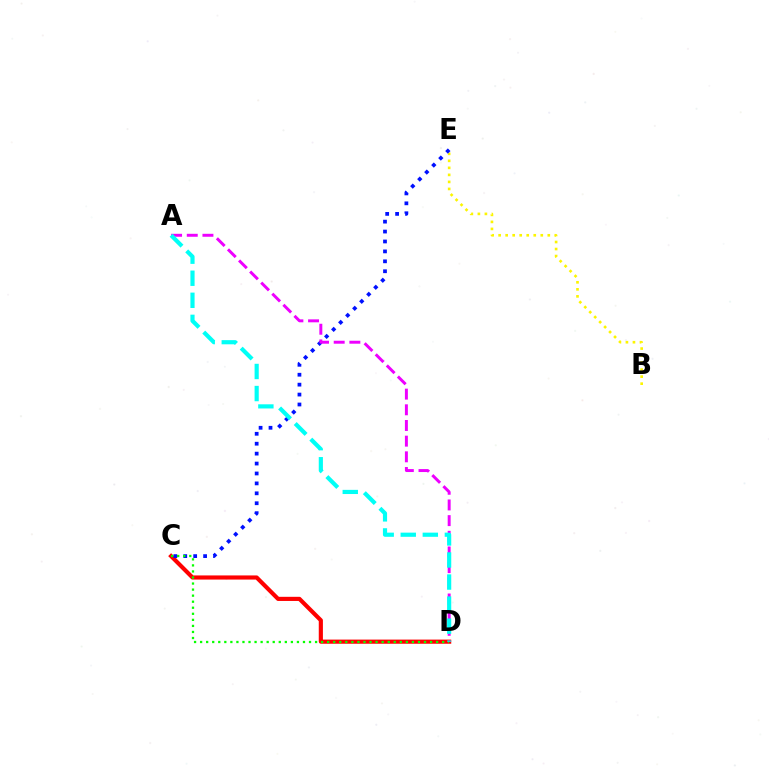{('B', 'E'): [{'color': '#fcf500', 'line_style': 'dotted', 'thickness': 1.91}], ('C', 'D'): [{'color': '#ff0000', 'line_style': 'solid', 'thickness': 2.98}, {'color': '#08ff00', 'line_style': 'dotted', 'thickness': 1.64}], ('C', 'E'): [{'color': '#0010ff', 'line_style': 'dotted', 'thickness': 2.7}], ('A', 'D'): [{'color': '#ee00ff', 'line_style': 'dashed', 'thickness': 2.13}, {'color': '#00fff6', 'line_style': 'dashed', 'thickness': 3.0}]}